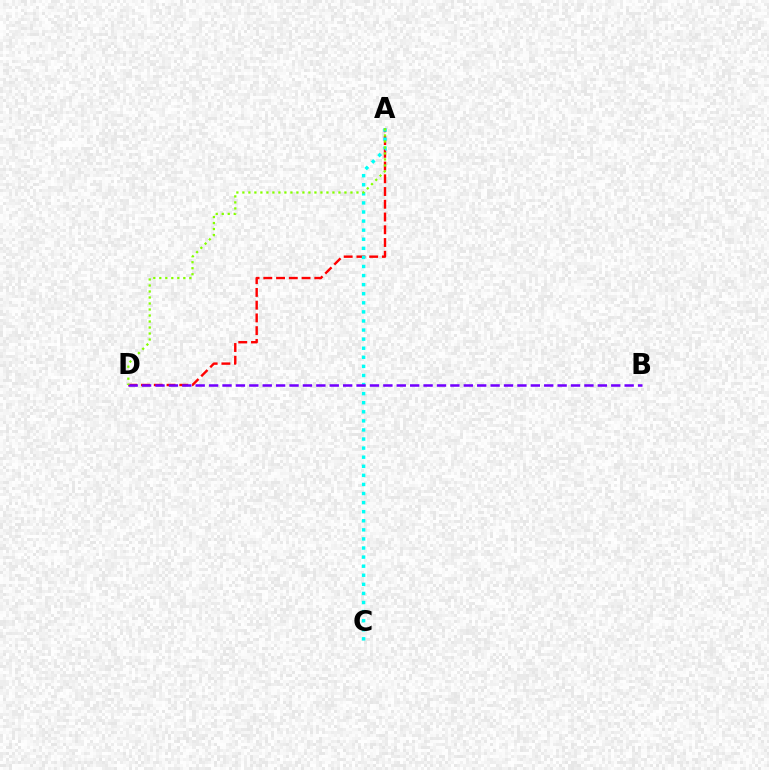{('A', 'D'): [{'color': '#ff0000', 'line_style': 'dashed', 'thickness': 1.73}, {'color': '#84ff00', 'line_style': 'dotted', 'thickness': 1.63}], ('A', 'C'): [{'color': '#00fff6', 'line_style': 'dotted', 'thickness': 2.47}], ('B', 'D'): [{'color': '#7200ff', 'line_style': 'dashed', 'thickness': 1.82}]}